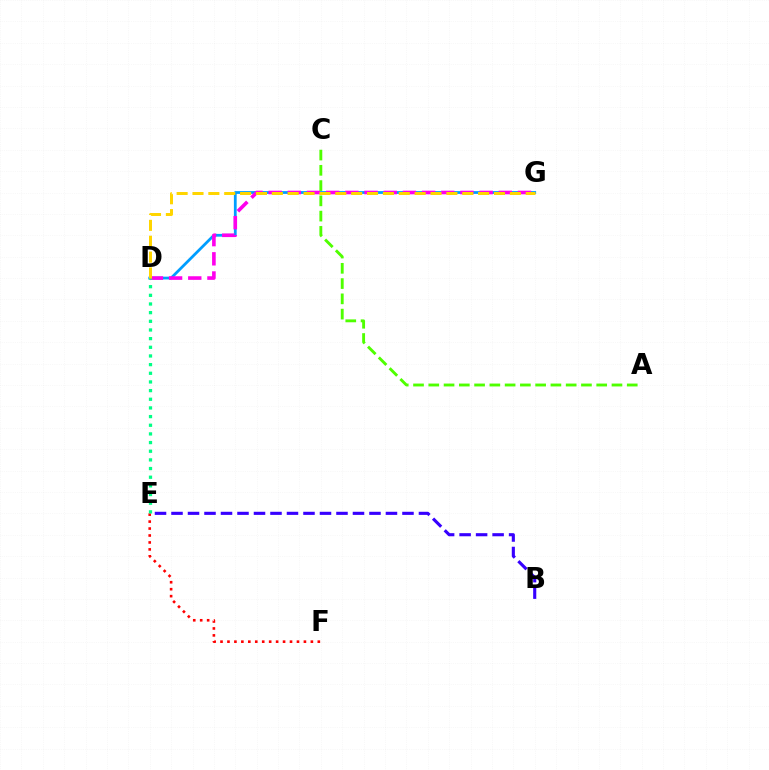{('D', 'G'): [{'color': '#009eff', 'line_style': 'solid', 'thickness': 2.0}, {'color': '#ff00ed', 'line_style': 'dashed', 'thickness': 2.61}, {'color': '#ffd500', 'line_style': 'dashed', 'thickness': 2.16}], ('B', 'E'): [{'color': '#3700ff', 'line_style': 'dashed', 'thickness': 2.24}], ('E', 'F'): [{'color': '#ff0000', 'line_style': 'dotted', 'thickness': 1.89}], ('D', 'E'): [{'color': '#00ff86', 'line_style': 'dotted', 'thickness': 2.35}], ('A', 'C'): [{'color': '#4fff00', 'line_style': 'dashed', 'thickness': 2.07}]}